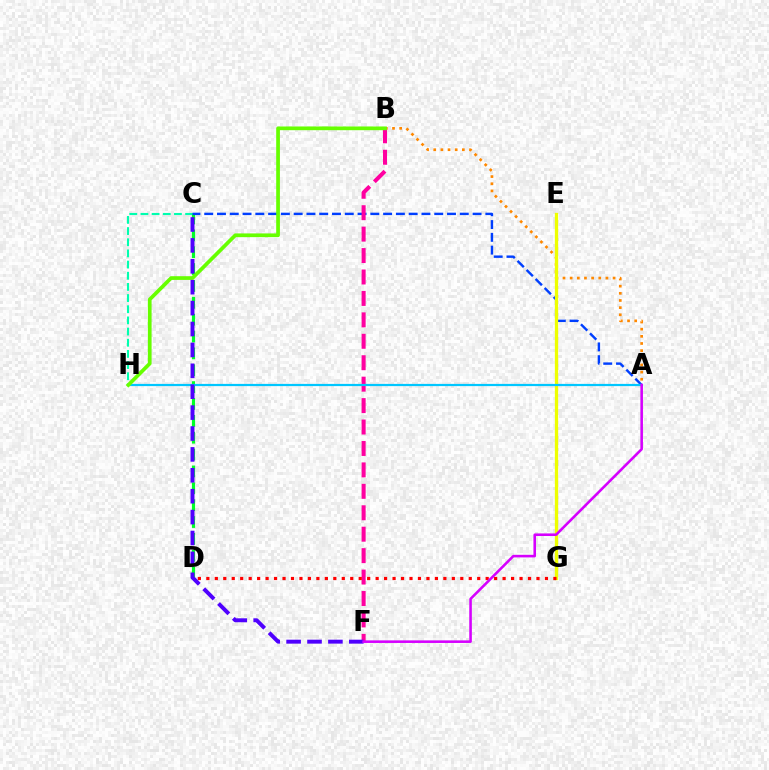{('C', 'H'): [{'color': '#00ffaf', 'line_style': 'dashed', 'thickness': 1.52}], ('C', 'D'): [{'color': '#00ff27', 'line_style': 'dashed', 'thickness': 2.29}], ('A', 'C'): [{'color': '#003fff', 'line_style': 'dashed', 'thickness': 1.74}], ('B', 'F'): [{'color': '#ff00a0', 'line_style': 'dashed', 'thickness': 2.91}], ('A', 'B'): [{'color': '#ff8800', 'line_style': 'dotted', 'thickness': 1.94}], ('E', 'G'): [{'color': '#eeff00', 'line_style': 'solid', 'thickness': 2.37}], ('A', 'H'): [{'color': '#00c7ff', 'line_style': 'solid', 'thickness': 1.59}], ('B', 'H'): [{'color': '#66ff00', 'line_style': 'solid', 'thickness': 2.68}], ('C', 'F'): [{'color': '#4f00ff', 'line_style': 'dashed', 'thickness': 2.84}], ('D', 'G'): [{'color': '#ff0000', 'line_style': 'dotted', 'thickness': 2.3}], ('A', 'F'): [{'color': '#d600ff', 'line_style': 'solid', 'thickness': 1.86}]}